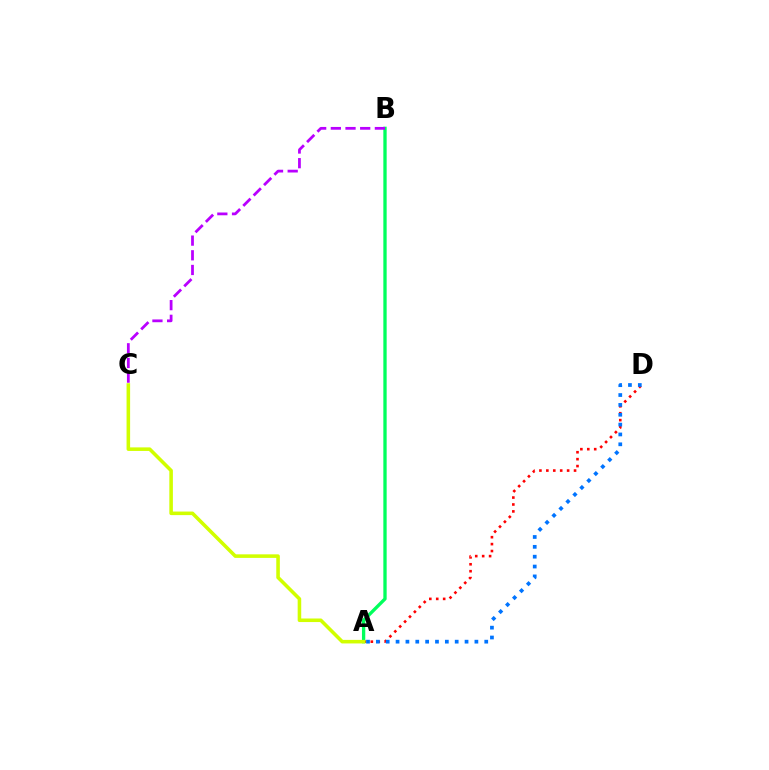{('A', 'D'): [{'color': '#ff0000', 'line_style': 'dotted', 'thickness': 1.88}, {'color': '#0074ff', 'line_style': 'dotted', 'thickness': 2.68}], ('A', 'B'): [{'color': '#00ff5c', 'line_style': 'solid', 'thickness': 2.39}], ('A', 'C'): [{'color': '#d1ff00', 'line_style': 'solid', 'thickness': 2.56}], ('B', 'C'): [{'color': '#b900ff', 'line_style': 'dashed', 'thickness': 1.99}]}